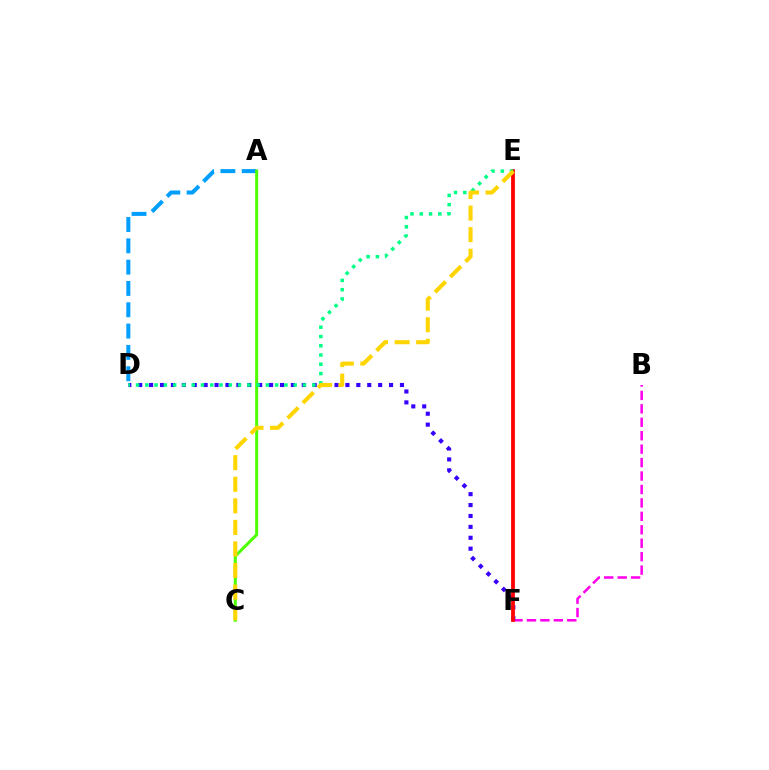{('B', 'F'): [{'color': '#ff00ed', 'line_style': 'dashed', 'thickness': 1.83}], ('D', 'F'): [{'color': '#3700ff', 'line_style': 'dotted', 'thickness': 2.96}], ('E', 'F'): [{'color': '#ff0000', 'line_style': 'solid', 'thickness': 2.73}], ('A', 'D'): [{'color': '#009eff', 'line_style': 'dashed', 'thickness': 2.9}], ('A', 'C'): [{'color': '#4fff00', 'line_style': 'solid', 'thickness': 2.19}], ('D', 'E'): [{'color': '#00ff86', 'line_style': 'dotted', 'thickness': 2.52}], ('C', 'E'): [{'color': '#ffd500', 'line_style': 'dashed', 'thickness': 2.93}]}